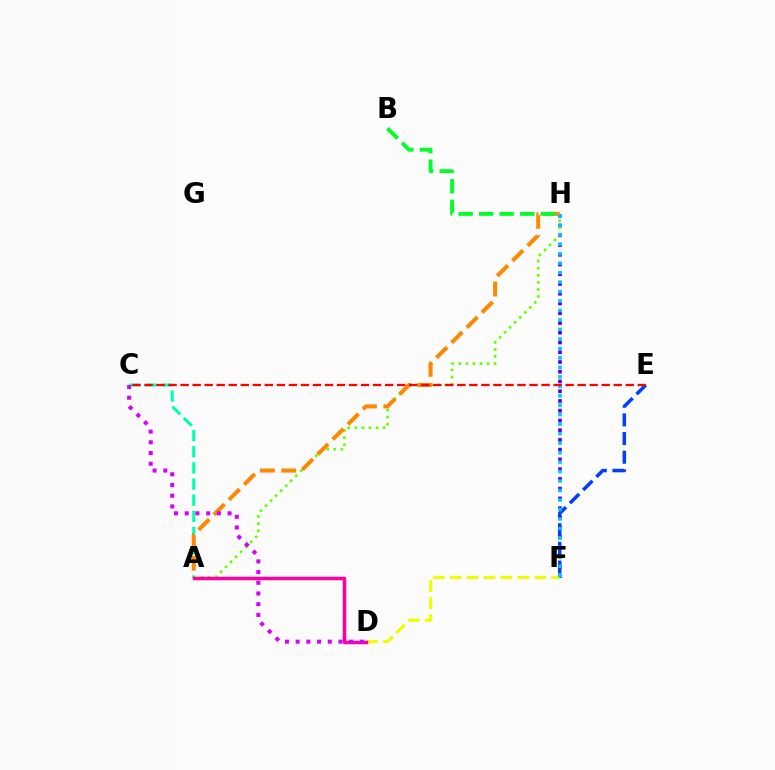{('A', 'C'): [{'color': '#00ffaf', 'line_style': 'dashed', 'thickness': 2.19}], ('E', 'F'): [{'color': '#003fff', 'line_style': 'dashed', 'thickness': 2.54}], ('F', 'H'): [{'color': '#4f00ff', 'line_style': 'dotted', 'thickness': 2.65}, {'color': '#00c7ff', 'line_style': 'dotted', 'thickness': 2.57}], ('A', 'H'): [{'color': '#66ff00', 'line_style': 'dotted', 'thickness': 1.92}, {'color': '#ff8800', 'line_style': 'dashed', 'thickness': 2.91}], ('D', 'F'): [{'color': '#eeff00', 'line_style': 'dashed', 'thickness': 2.3}], ('A', 'D'): [{'color': '#ff00a0', 'line_style': 'solid', 'thickness': 2.52}], ('B', 'H'): [{'color': '#00ff27', 'line_style': 'dashed', 'thickness': 2.79}], ('C', 'E'): [{'color': '#ff0000', 'line_style': 'dashed', 'thickness': 1.63}], ('C', 'D'): [{'color': '#d600ff', 'line_style': 'dotted', 'thickness': 2.91}]}